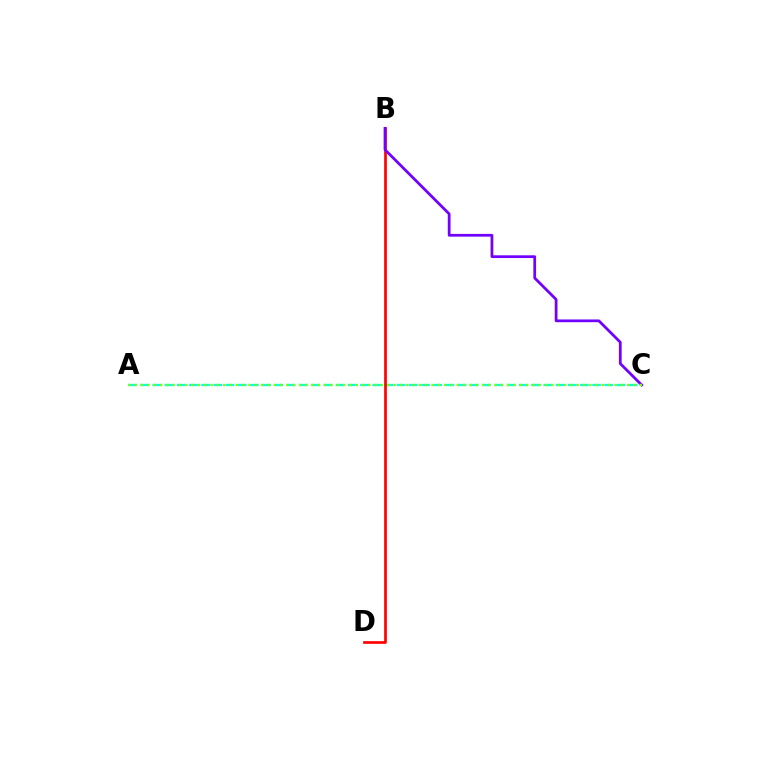{('A', 'C'): [{'color': '#00fff6', 'line_style': 'dashed', 'thickness': 1.66}, {'color': '#84ff00', 'line_style': 'dotted', 'thickness': 1.71}], ('B', 'D'): [{'color': '#ff0000', 'line_style': 'solid', 'thickness': 1.93}], ('B', 'C'): [{'color': '#7200ff', 'line_style': 'solid', 'thickness': 1.98}]}